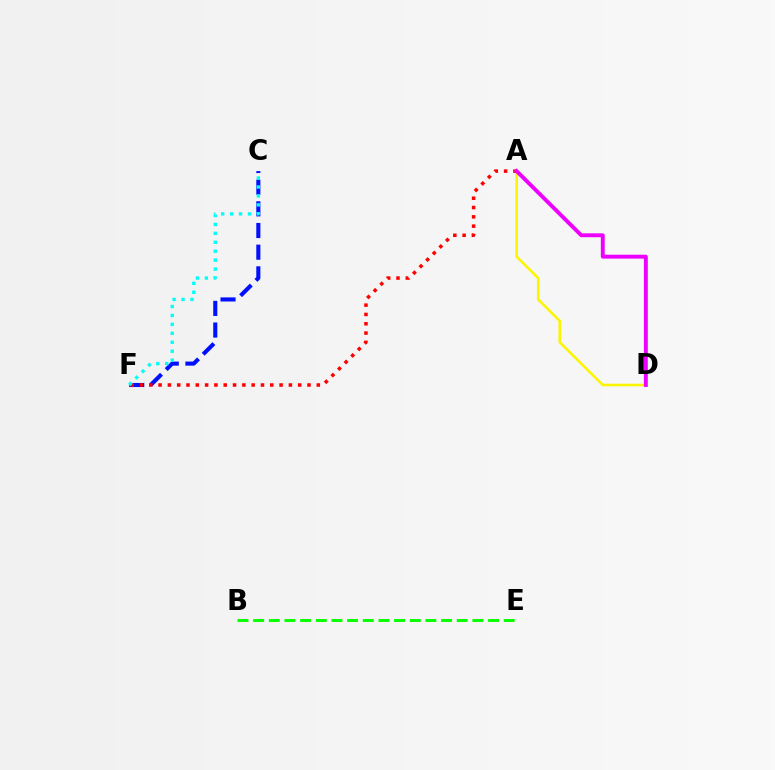{('C', 'F'): [{'color': '#0010ff', 'line_style': 'dashed', 'thickness': 2.94}, {'color': '#00fff6', 'line_style': 'dotted', 'thickness': 2.43}], ('A', 'D'): [{'color': '#fcf500', 'line_style': 'solid', 'thickness': 1.85}, {'color': '#ee00ff', 'line_style': 'solid', 'thickness': 2.81}], ('A', 'F'): [{'color': '#ff0000', 'line_style': 'dotted', 'thickness': 2.53}], ('B', 'E'): [{'color': '#08ff00', 'line_style': 'dashed', 'thickness': 2.13}]}